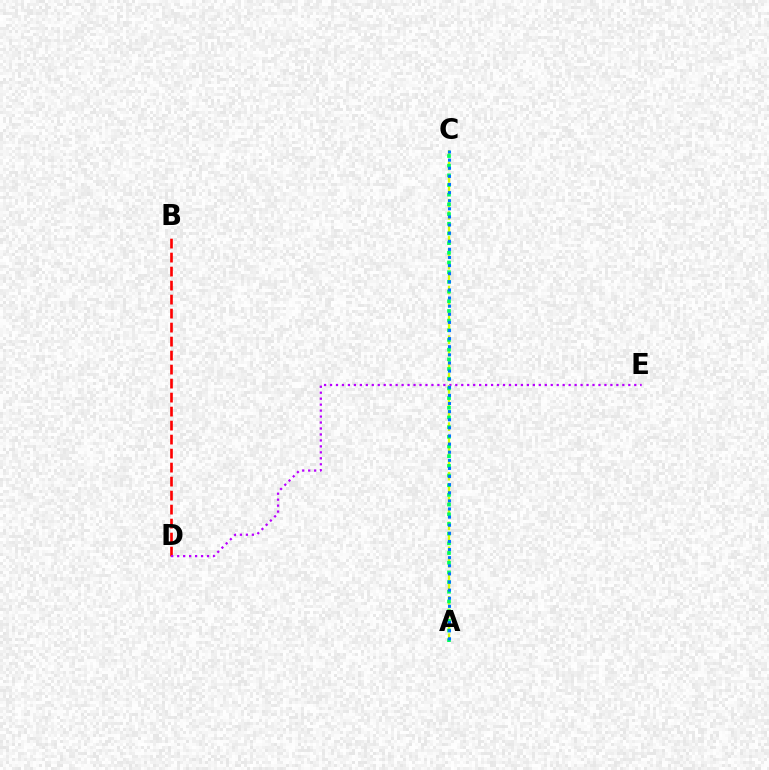{('B', 'D'): [{'color': '#ff0000', 'line_style': 'dashed', 'thickness': 1.9}], ('D', 'E'): [{'color': '#b900ff', 'line_style': 'dotted', 'thickness': 1.62}], ('A', 'C'): [{'color': '#d1ff00', 'line_style': 'dashed', 'thickness': 1.69}, {'color': '#00ff5c', 'line_style': 'dotted', 'thickness': 2.63}, {'color': '#0074ff', 'line_style': 'dotted', 'thickness': 2.2}]}